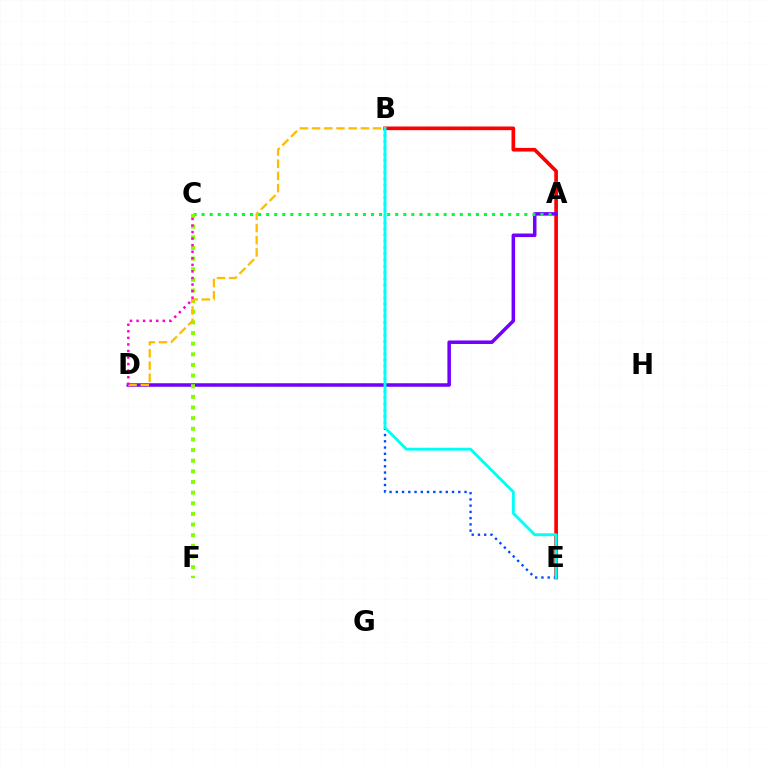{('B', 'E'): [{'color': '#ff0000', 'line_style': 'solid', 'thickness': 2.63}, {'color': '#004bff', 'line_style': 'dotted', 'thickness': 1.7}, {'color': '#00fff6', 'line_style': 'solid', 'thickness': 2.08}], ('A', 'D'): [{'color': '#7200ff', 'line_style': 'solid', 'thickness': 2.53}], ('A', 'C'): [{'color': '#00ff39', 'line_style': 'dotted', 'thickness': 2.19}], ('C', 'F'): [{'color': '#84ff00', 'line_style': 'dotted', 'thickness': 2.89}], ('B', 'D'): [{'color': '#ffbd00', 'line_style': 'dashed', 'thickness': 1.66}], ('C', 'D'): [{'color': '#ff00cf', 'line_style': 'dotted', 'thickness': 1.78}]}